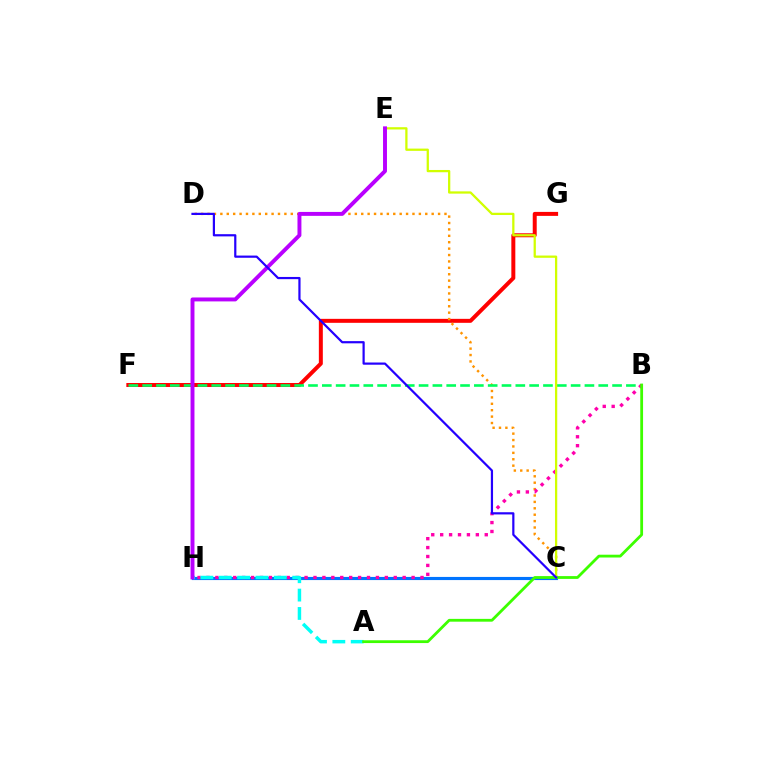{('F', 'G'): [{'color': '#ff0000', 'line_style': 'solid', 'thickness': 2.86}], ('C', 'D'): [{'color': '#ff9400', 'line_style': 'dotted', 'thickness': 1.74}, {'color': '#2500ff', 'line_style': 'solid', 'thickness': 1.59}], ('C', 'H'): [{'color': '#0074ff', 'line_style': 'solid', 'thickness': 2.26}], ('B', 'F'): [{'color': '#00ff5c', 'line_style': 'dashed', 'thickness': 1.88}], ('B', 'H'): [{'color': '#ff00ac', 'line_style': 'dotted', 'thickness': 2.42}], ('A', 'H'): [{'color': '#00fff6', 'line_style': 'dashed', 'thickness': 2.49}], ('C', 'E'): [{'color': '#d1ff00', 'line_style': 'solid', 'thickness': 1.63}], ('E', 'H'): [{'color': '#b900ff', 'line_style': 'solid', 'thickness': 2.83}], ('A', 'B'): [{'color': '#3dff00', 'line_style': 'solid', 'thickness': 2.02}]}